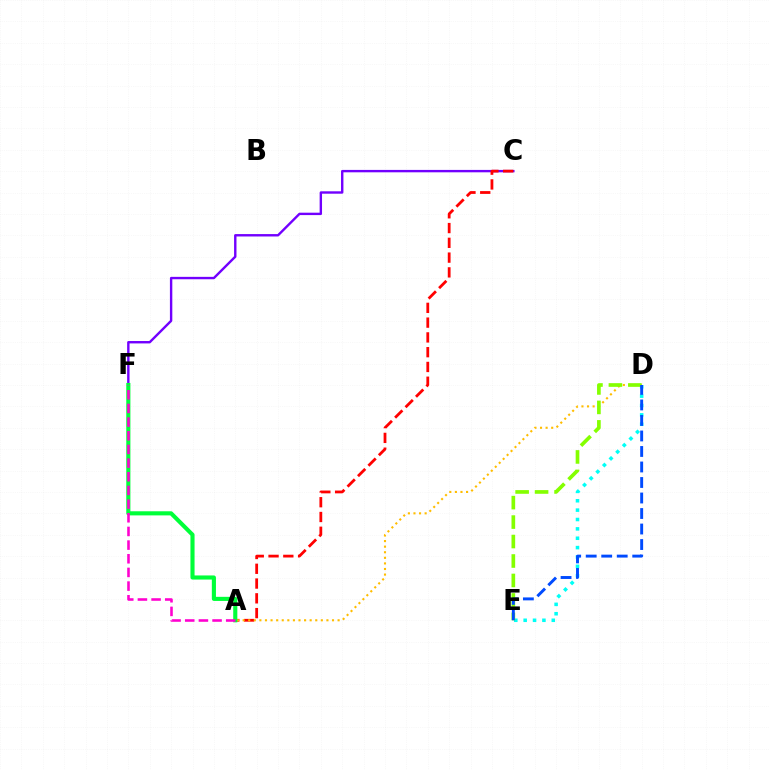{('C', 'F'): [{'color': '#7200ff', 'line_style': 'solid', 'thickness': 1.73}], ('A', 'C'): [{'color': '#ff0000', 'line_style': 'dashed', 'thickness': 2.01}], ('D', 'E'): [{'color': '#00fff6', 'line_style': 'dotted', 'thickness': 2.55}, {'color': '#84ff00', 'line_style': 'dashed', 'thickness': 2.64}, {'color': '#004bff', 'line_style': 'dashed', 'thickness': 2.11}], ('A', 'D'): [{'color': '#ffbd00', 'line_style': 'dotted', 'thickness': 1.52}], ('A', 'F'): [{'color': '#00ff39', 'line_style': 'solid', 'thickness': 2.96}, {'color': '#ff00cf', 'line_style': 'dashed', 'thickness': 1.86}]}